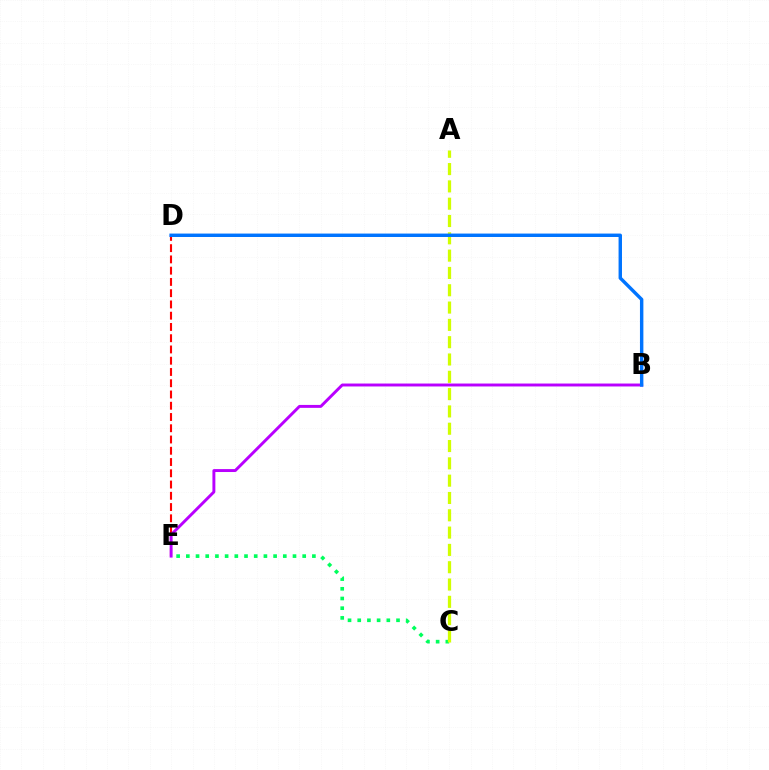{('D', 'E'): [{'color': '#ff0000', 'line_style': 'dashed', 'thickness': 1.53}], ('B', 'E'): [{'color': '#b900ff', 'line_style': 'solid', 'thickness': 2.11}], ('C', 'E'): [{'color': '#00ff5c', 'line_style': 'dotted', 'thickness': 2.63}], ('A', 'C'): [{'color': '#d1ff00', 'line_style': 'dashed', 'thickness': 2.35}], ('B', 'D'): [{'color': '#0074ff', 'line_style': 'solid', 'thickness': 2.46}]}